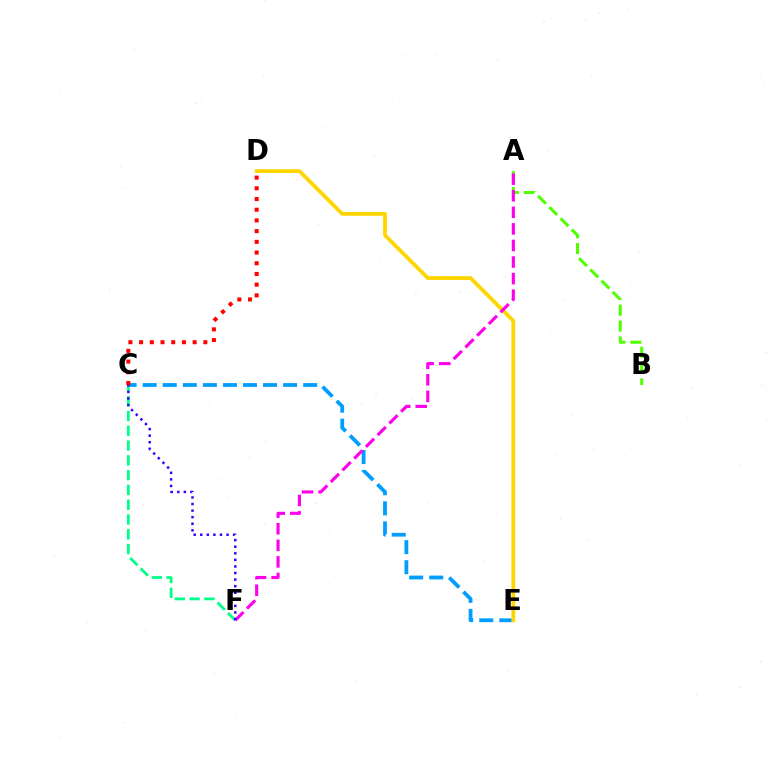{('A', 'B'): [{'color': '#4fff00', 'line_style': 'dashed', 'thickness': 2.15}], ('C', 'E'): [{'color': '#009eff', 'line_style': 'dashed', 'thickness': 2.73}], ('D', 'E'): [{'color': '#ffd500', 'line_style': 'solid', 'thickness': 2.73}], ('A', 'F'): [{'color': '#ff00ed', 'line_style': 'dashed', 'thickness': 2.25}], ('C', 'F'): [{'color': '#00ff86', 'line_style': 'dashed', 'thickness': 2.01}, {'color': '#3700ff', 'line_style': 'dotted', 'thickness': 1.79}], ('C', 'D'): [{'color': '#ff0000', 'line_style': 'dotted', 'thickness': 2.91}]}